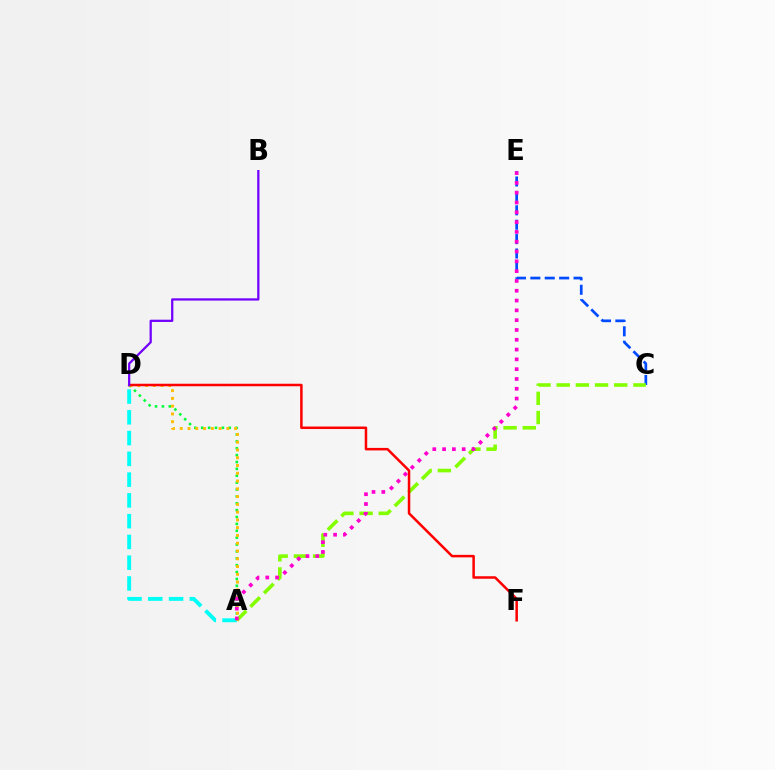{('A', 'D'): [{'color': '#00fff6', 'line_style': 'dashed', 'thickness': 2.82}, {'color': '#00ff39', 'line_style': 'dotted', 'thickness': 1.87}, {'color': '#ffbd00', 'line_style': 'dotted', 'thickness': 2.11}], ('C', 'E'): [{'color': '#004bff', 'line_style': 'dashed', 'thickness': 1.96}], ('A', 'C'): [{'color': '#84ff00', 'line_style': 'dashed', 'thickness': 2.61}], ('D', 'F'): [{'color': '#ff0000', 'line_style': 'solid', 'thickness': 1.81}], ('A', 'E'): [{'color': '#ff00cf', 'line_style': 'dotted', 'thickness': 2.66}], ('B', 'D'): [{'color': '#7200ff', 'line_style': 'solid', 'thickness': 1.63}]}